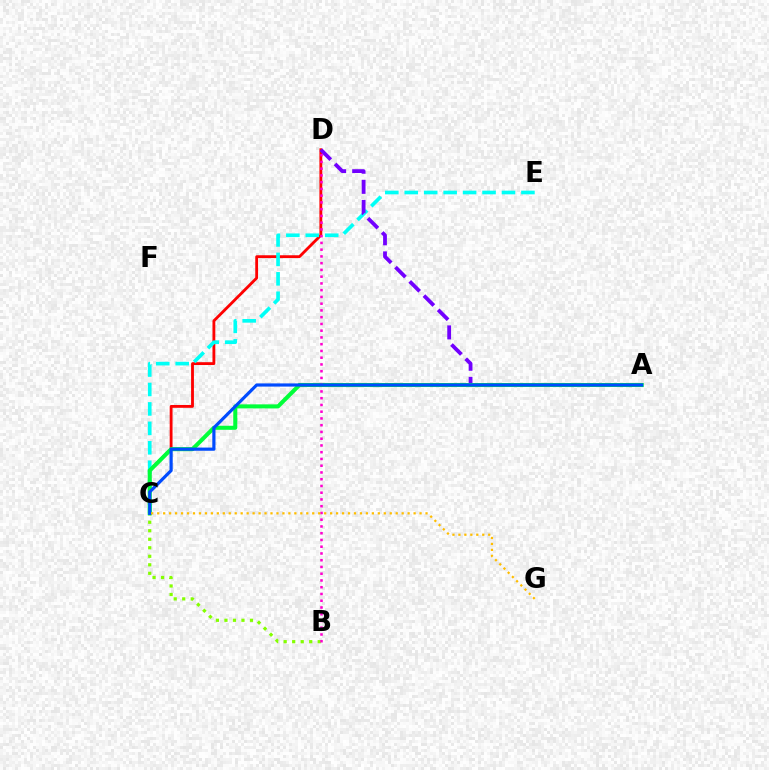{('C', 'D'): [{'color': '#ff0000', 'line_style': 'solid', 'thickness': 2.04}], ('C', 'E'): [{'color': '#00fff6', 'line_style': 'dashed', 'thickness': 2.64}], ('B', 'C'): [{'color': '#84ff00', 'line_style': 'dotted', 'thickness': 2.31}], ('A', 'D'): [{'color': '#7200ff', 'line_style': 'dashed', 'thickness': 2.73}], ('A', 'C'): [{'color': '#00ff39', 'line_style': 'solid', 'thickness': 2.92}, {'color': '#004bff', 'line_style': 'solid', 'thickness': 2.29}], ('B', 'D'): [{'color': '#ff00cf', 'line_style': 'dotted', 'thickness': 1.83}], ('C', 'G'): [{'color': '#ffbd00', 'line_style': 'dotted', 'thickness': 1.62}]}